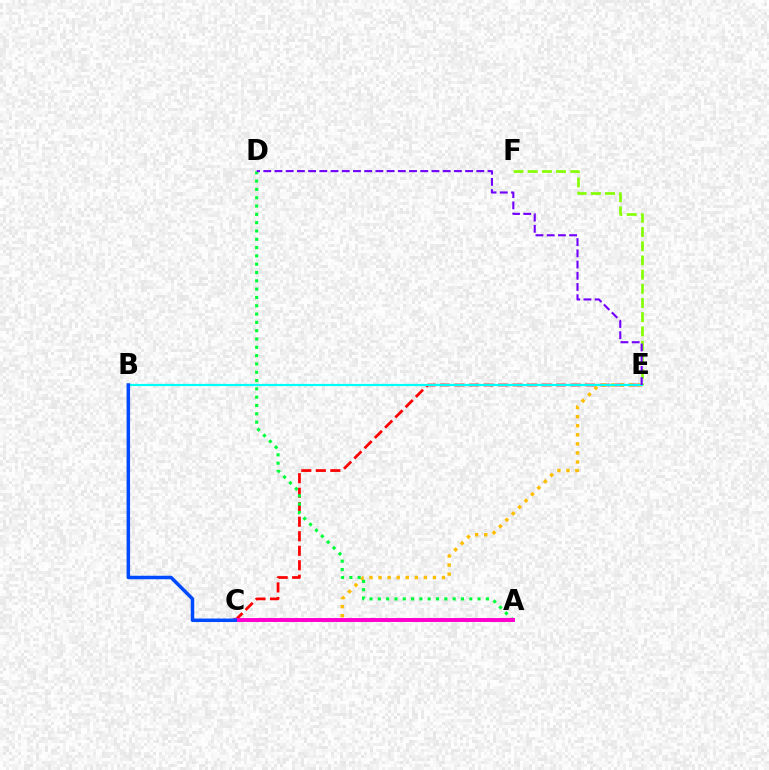{('C', 'E'): [{'color': '#ff0000', 'line_style': 'dashed', 'thickness': 1.97}, {'color': '#ffbd00', 'line_style': 'dotted', 'thickness': 2.46}], ('A', 'D'): [{'color': '#00ff39', 'line_style': 'dotted', 'thickness': 2.26}], ('A', 'C'): [{'color': '#ff00cf', 'line_style': 'solid', 'thickness': 2.83}], ('E', 'F'): [{'color': '#84ff00', 'line_style': 'dashed', 'thickness': 1.93}], ('B', 'E'): [{'color': '#00fff6', 'line_style': 'solid', 'thickness': 1.58}], ('B', 'C'): [{'color': '#004bff', 'line_style': 'solid', 'thickness': 2.52}], ('D', 'E'): [{'color': '#7200ff', 'line_style': 'dashed', 'thickness': 1.52}]}